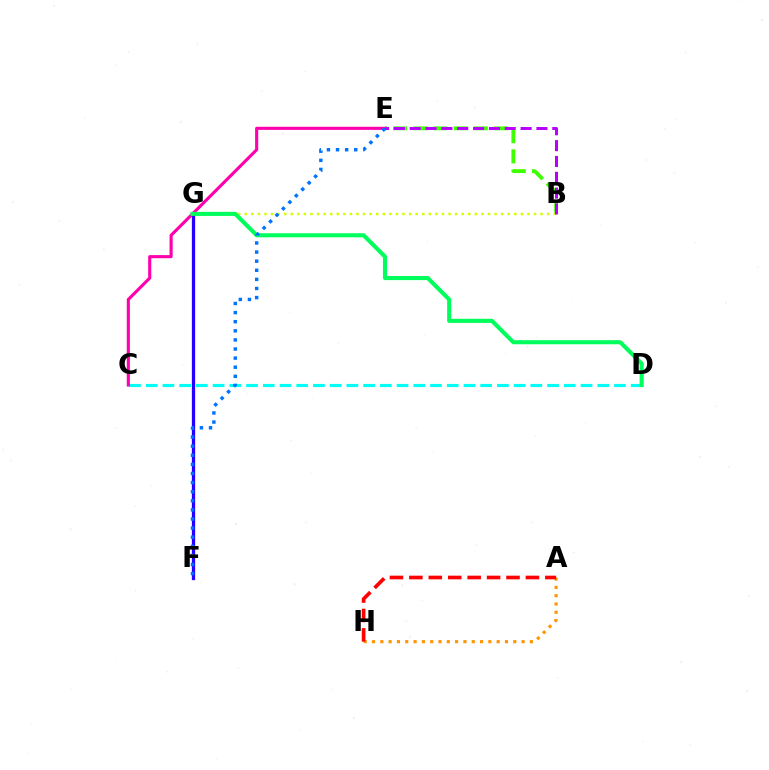{('F', 'G'): [{'color': '#2500ff', 'line_style': 'solid', 'thickness': 2.36}], ('B', 'E'): [{'color': '#3dff00', 'line_style': 'dashed', 'thickness': 2.74}, {'color': '#b900ff', 'line_style': 'dashed', 'thickness': 2.15}], ('C', 'D'): [{'color': '#00fff6', 'line_style': 'dashed', 'thickness': 2.27}], ('C', 'E'): [{'color': '#ff00ac', 'line_style': 'solid', 'thickness': 2.24}], ('A', 'H'): [{'color': '#ff9400', 'line_style': 'dotted', 'thickness': 2.26}, {'color': '#ff0000', 'line_style': 'dashed', 'thickness': 2.64}], ('B', 'G'): [{'color': '#d1ff00', 'line_style': 'dotted', 'thickness': 1.79}], ('D', 'G'): [{'color': '#00ff5c', 'line_style': 'solid', 'thickness': 2.94}], ('E', 'F'): [{'color': '#0074ff', 'line_style': 'dotted', 'thickness': 2.47}]}